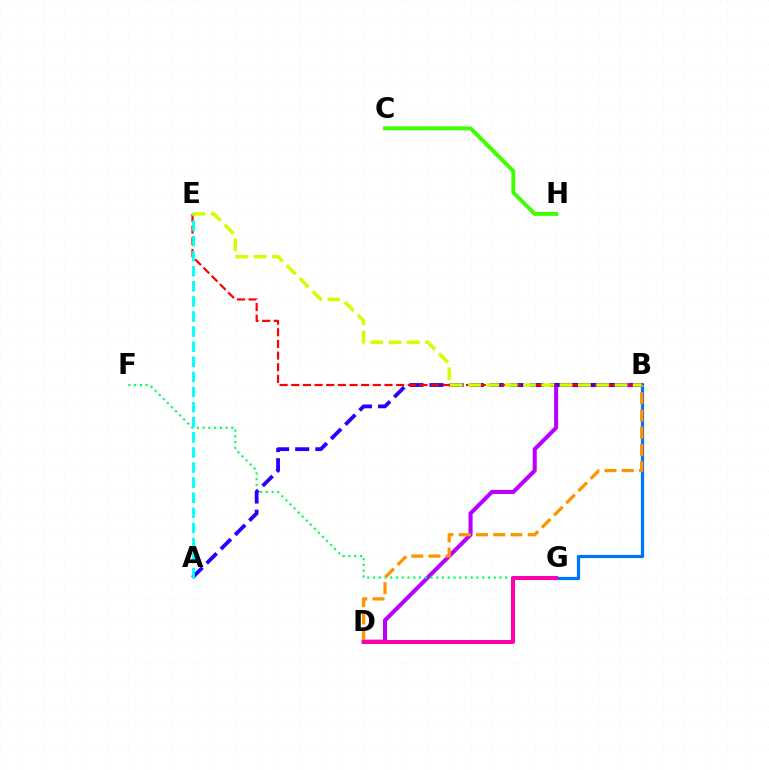{('B', 'D'): [{'color': '#b900ff', 'line_style': 'solid', 'thickness': 2.93}, {'color': '#ff9400', 'line_style': 'dashed', 'thickness': 2.34}], ('B', 'G'): [{'color': '#0074ff', 'line_style': 'solid', 'thickness': 2.32}], ('F', 'G'): [{'color': '#00ff5c', 'line_style': 'dotted', 'thickness': 1.56}], ('A', 'B'): [{'color': '#2500ff', 'line_style': 'dashed', 'thickness': 2.73}], ('B', 'E'): [{'color': '#ff0000', 'line_style': 'dashed', 'thickness': 1.58}, {'color': '#d1ff00', 'line_style': 'dashed', 'thickness': 2.49}], ('D', 'G'): [{'color': '#ff00ac', 'line_style': 'solid', 'thickness': 2.87}], ('A', 'E'): [{'color': '#00fff6', 'line_style': 'dashed', 'thickness': 2.05}], ('C', 'H'): [{'color': '#3dff00', 'line_style': 'solid', 'thickness': 2.84}]}